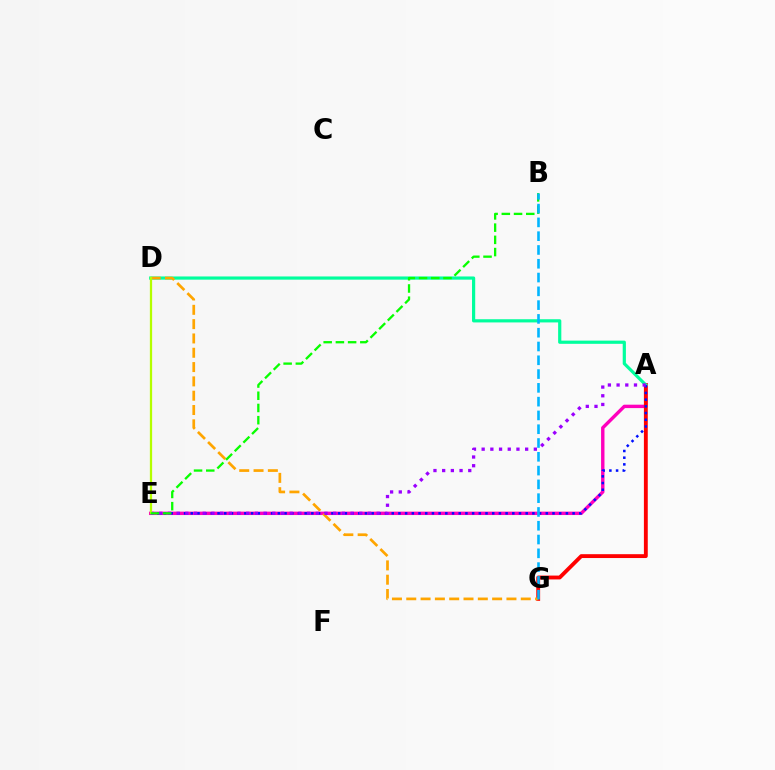{('A', 'E'): [{'color': '#ff00bd', 'line_style': 'solid', 'thickness': 2.45}, {'color': '#0010ff', 'line_style': 'dotted', 'thickness': 1.82}, {'color': '#9b00ff', 'line_style': 'dotted', 'thickness': 2.36}], ('A', 'G'): [{'color': '#ff0000', 'line_style': 'solid', 'thickness': 2.78}], ('A', 'D'): [{'color': '#00ff9d', 'line_style': 'solid', 'thickness': 2.3}], ('D', 'G'): [{'color': '#ffa500', 'line_style': 'dashed', 'thickness': 1.94}], ('D', 'E'): [{'color': '#b3ff00', 'line_style': 'solid', 'thickness': 1.63}], ('B', 'E'): [{'color': '#08ff00', 'line_style': 'dashed', 'thickness': 1.66}], ('B', 'G'): [{'color': '#00b5ff', 'line_style': 'dashed', 'thickness': 1.87}]}